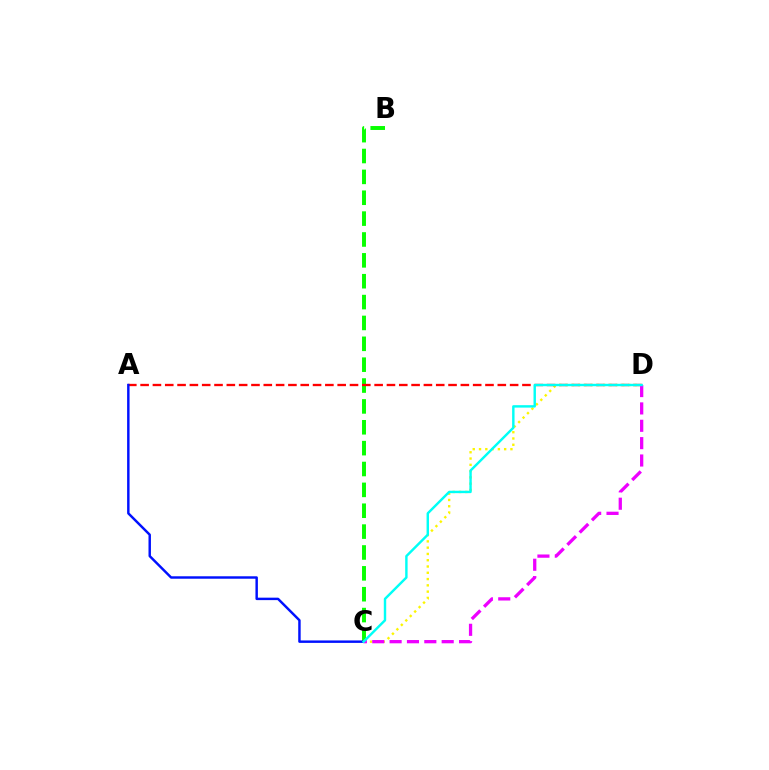{('B', 'C'): [{'color': '#08ff00', 'line_style': 'dashed', 'thickness': 2.83}], ('C', 'D'): [{'color': '#fcf500', 'line_style': 'dotted', 'thickness': 1.71}, {'color': '#ee00ff', 'line_style': 'dashed', 'thickness': 2.36}, {'color': '#00fff6', 'line_style': 'solid', 'thickness': 1.75}], ('A', 'D'): [{'color': '#ff0000', 'line_style': 'dashed', 'thickness': 1.67}], ('A', 'C'): [{'color': '#0010ff', 'line_style': 'solid', 'thickness': 1.76}]}